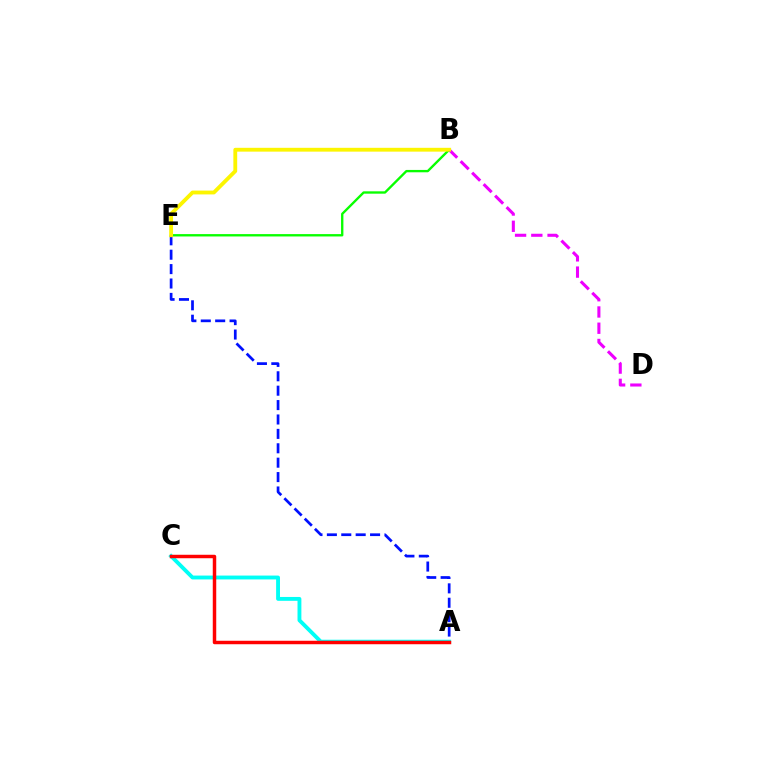{('B', 'D'): [{'color': '#ee00ff', 'line_style': 'dashed', 'thickness': 2.21}], ('B', 'E'): [{'color': '#08ff00', 'line_style': 'solid', 'thickness': 1.69}, {'color': '#fcf500', 'line_style': 'solid', 'thickness': 2.76}], ('A', 'E'): [{'color': '#0010ff', 'line_style': 'dashed', 'thickness': 1.96}], ('A', 'C'): [{'color': '#00fff6', 'line_style': 'solid', 'thickness': 2.78}, {'color': '#ff0000', 'line_style': 'solid', 'thickness': 2.5}]}